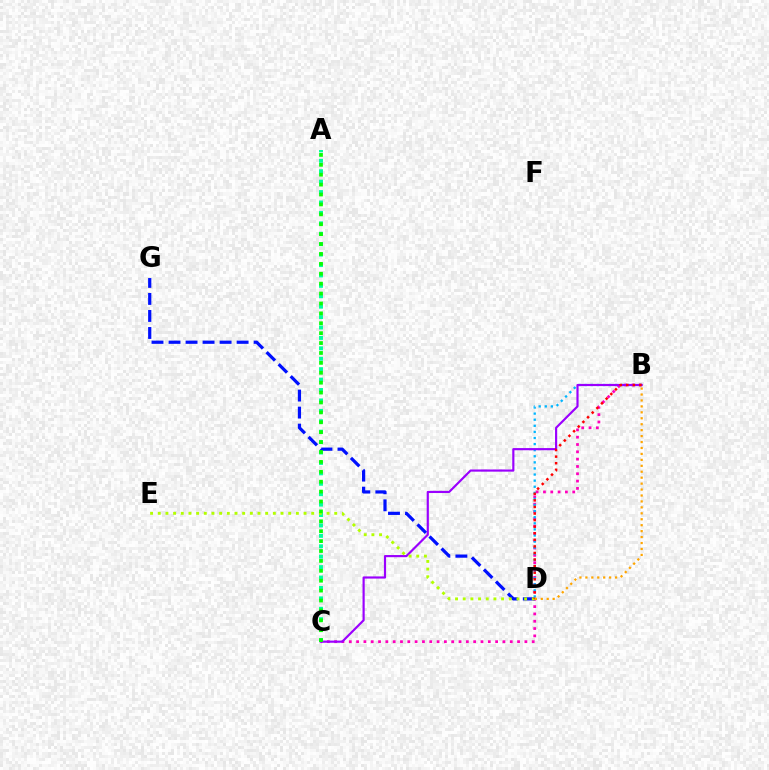{('B', 'C'): [{'color': '#ff00bd', 'line_style': 'dotted', 'thickness': 1.99}, {'color': '#9b00ff', 'line_style': 'solid', 'thickness': 1.56}], ('A', 'C'): [{'color': '#00ff9d', 'line_style': 'dotted', 'thickness': 2.83}, {'color': '#08ff00', 'line_style': 'dotted', 'thickness': 2.69}], ('B', 'D'): [{'color': '#00b5ff', 'line_style': 'dotted', 'thickness': 1.66}, {'color': '#ff0000', 'line_style': 'dotted', 'thickness': 1.79}, {'color': '#ffa500', 'line_style': 'dotted', 'thickness': 1.61}], ('D', 'G'): [{'color': '#0010ff', 'line_style': 'dashed', 'thickness': 2.31}], ('D', 'E'): [{'color': '#b3ff00', 'line_style': 'dotted', 'thickness': 2.08}]}